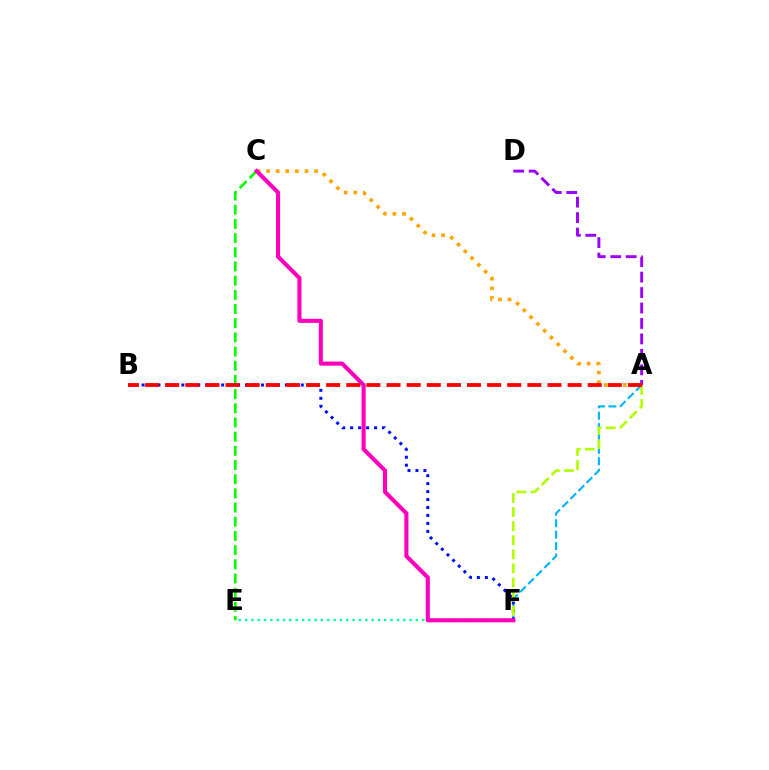{('A', 'C'): [{'color': '#ffa500', 'line_style': 'dotted', 'thickness': 2.61}], ('E', 'F'): [{'color': '#00ff9d', 'line_style': 'dotted', 'thickness': 1.72}], ('A', 'F'): [{'color': '#00b5ff', 'line_style': 'dashed', 'thickness': 1.55}, {'color': '#b3ff00', 'line_style': 'dashed', 'thickness': 1.91}], ('B', 'F'): [{'color': '#0010ff', 'line_style': 'dotted', 'thickness': 2.16}], ('C', 'E'): [{'color': '#08ff00', 'line_style': 'dashed', 'thickness': 1.93}], ('A', 'D'): [{'color': '#9b00ff', 'line_style': 'dashed', 'thickness': 2.1}], ('A', 'B'): [{'color': '#ff0000', 'line_style': 'dashed', 'thickness': 2.73}], ('C', 'F'): [{'color': '#ff00bd', 'line_style': 'solid', 'thickness': 2.95}]}